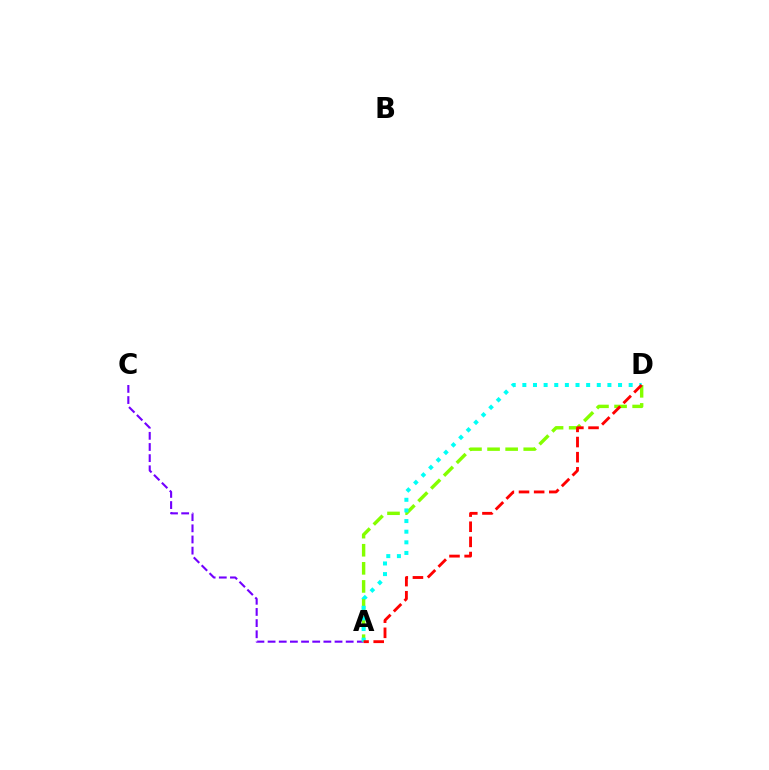{('A', 'C'): [{'color': '#7200ff', 'line_style': 'dashed', 'thickness': 1.52}], ('A', 'D'): [{'color': '#84ff00', 'line_style': 'dashed', 'thickness': 2.46}, {'color': '#00fff6', 'line_style': 'dotted', 'thickness': 2.89}, {'color': '#ff0000', 'line_style': 'dashed', 'thickness': 2.06}]}